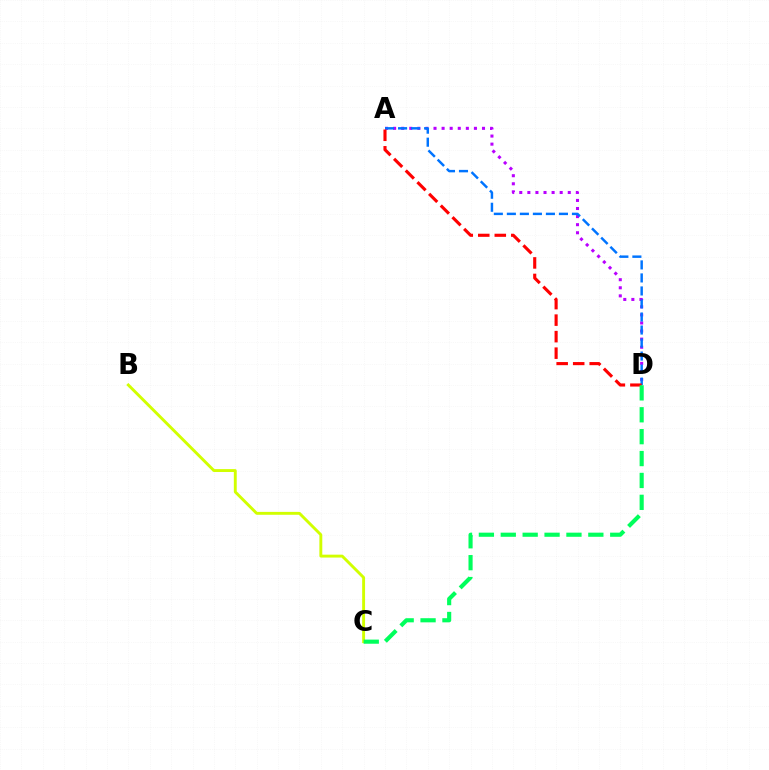{('A', 'D'): [{'color': '#b900ff', 'line_style': 'dotted', 'thickness': 2.2}, {'color': '#0074ff', 'line_style': 'dashed', 'thickness': 1.77}, {'color': '#ff0000', 'line_style': 'dashed', 'thickness': 2.24}], ('B', 'C'): [{'color': '#d1ff00', 'line_style': 'solid', 'thickness': 2.09}], ('C', 'D'): [{'color': '#00ff5c', 'line_style': 'dashed', 'thickness': 2.97}]}